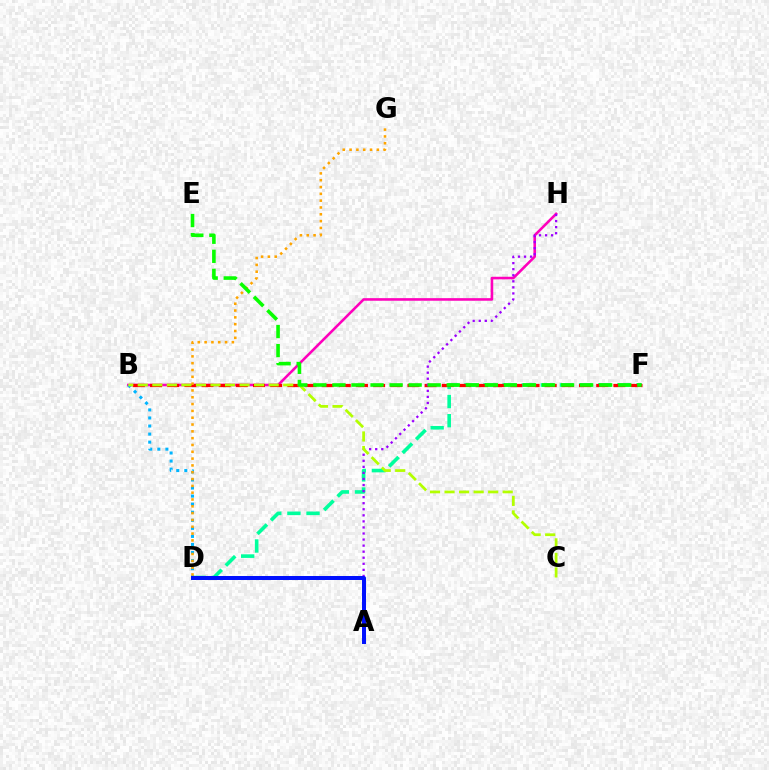{('B', 'H'): [{'color': '#ff00bd', 'line_style': 'solid', 'thickness': 1.86}], ('B', 'D'): [{'color': '#00b5ff', 'line_style': 'dotted', 'thickness': 2.19}], ('D', 'F'): [{'color': '#00ff9d', 'line_style': 'dashed', 'thickness': 2.6}], ('B', 'F'): [{'color': '#ff0000', 'line_style': 'dashed', 'thickness': 2.33}], ('A', 'H'): [{'color': '#9b00ff', 'line_style': 'dotted', 'thickness': 1.65}], ('D', 'G'): [{'color': '#ffa500', 'line_style': 'dotted', 'thickness': 1.85}], ('A', 'D'): [{'color': '#0010ff', 'line_style': 'solid', 'thickness': 2.87}], ('B', 'C'): [{'color': '#b3ff00', 'line_style': 'dashed', 'thickness': 1.98}], ('E', 'F'): [{'color': '#08ff00', 'line_style': 'dashed', 'thickness': 2.59}]}